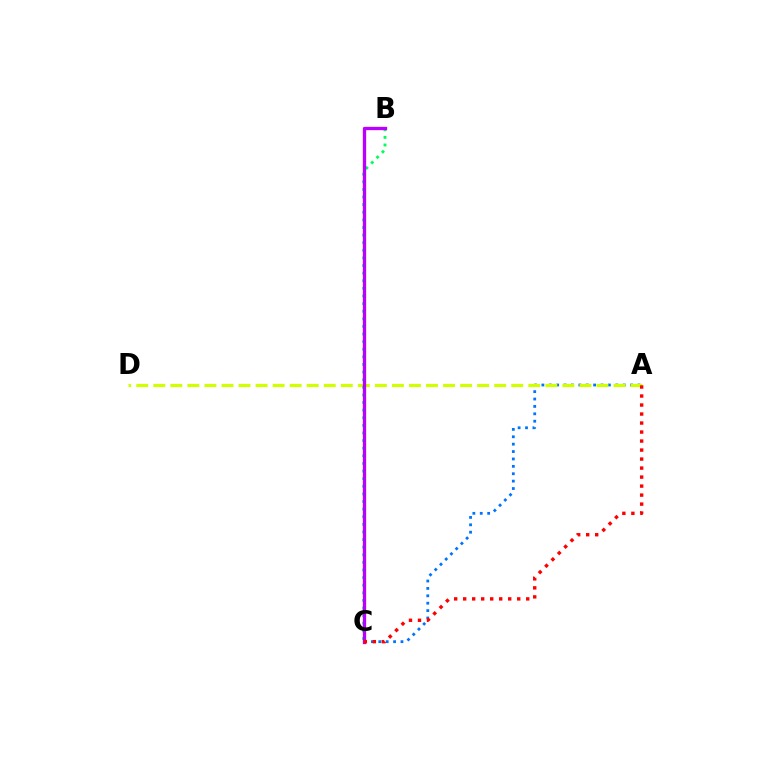{('A', 'C'): [{'color': '#0074ff', 'line_style': 'dotted', 'thickness': 2.01}, {'color': '#ff0000', 'line_style': 'dotted', 'thickness': 2.45}], ('A', 'D'): [{'color': '#d1ff00', 'line_style': 'dashed', 'thickness': 2.32}], ('B', 'C'): [{'color': '#00ff5c', 'line_style': 'dotted', 'thickness': 2.07}, {'color': '#b900ff', 'line_style': 'solid', 'thickness': 2.38}]}